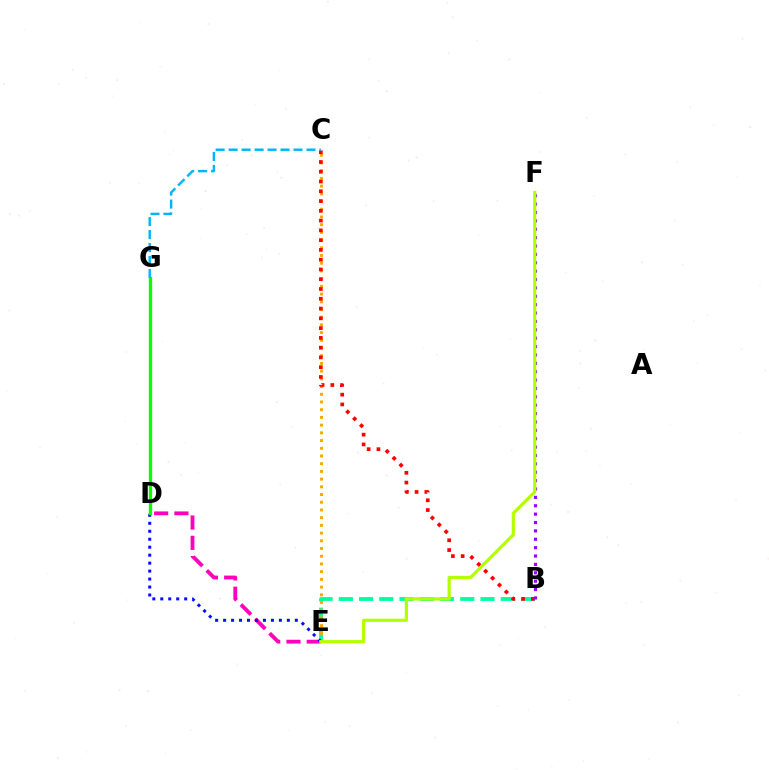{('B', 'E'): [{'color': '#00ff9d', 'line_style': 'dashed', 'thickness': 2.75}], ('C', 'E'): [{'color': '#ffa500', 'line_style': 'dotted', 'thickness': 2.1}], ('D', 'E'): [{'color': '#ff00bd', 'line_style': 'dashed', 'thickness': 2.75}, {'color': '#0010ff', 'line_style': 'dotted', 'thickness': 2.16}], ('B', 'C'): [{'color': '#ff0000', 'line_style': 'dotted', 'thickness': 2.66}], ('D', 'G'): [{'color': '#08ff00', 'line_style': 'solid', 'thickness': 2.4}], ('C', 'G'): [{'color': '#00b5ff', 'line_style': 'dashed', 'thickness': 1.76}], ('B', 'F'): [{'color': '#9b00ff', 'line_style': 'dotted', 'thickness': 2.28}], ('E', 'F'): [{'color': '#b3ff00', 'line_style': 'solid', 'thickness': 2.31}]}